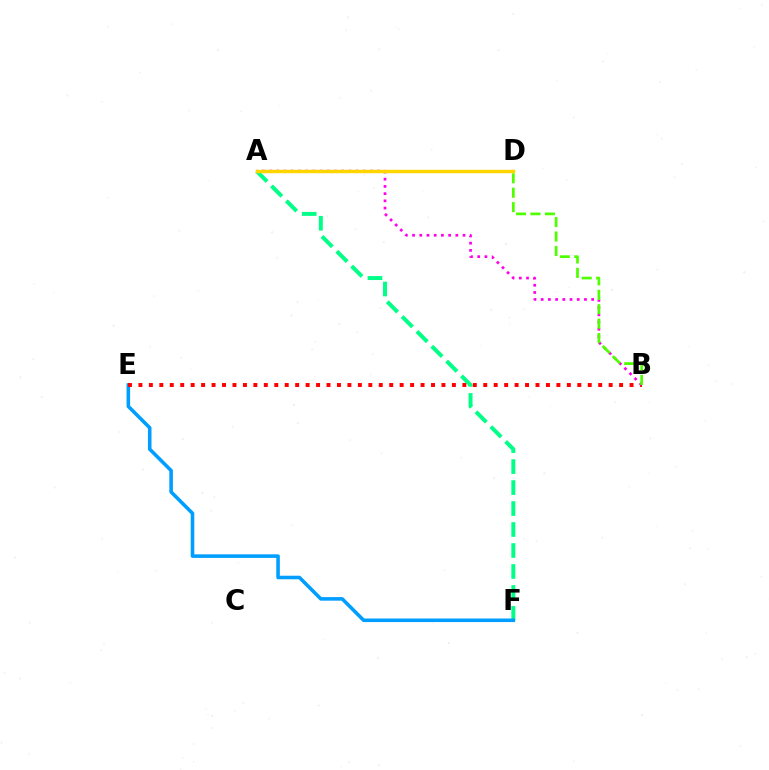{('A', 'F'): [{'color': '#00ff86', 'line_style': 'dashed', 'thickness': 2.85}], ('E', 'F'): [{'color': '#009eff', 'line_style': 'solid', 'thickness': 2.57}], ('B', 'E'): [{'color': '#ff0000', 'line_style': 'dotted', 'thickness': 2.84}], ('A', 'B'): [{'color': '#ff00ed', 'line_style': 'dotted', 'thickness': 1.96}], ('A', 'D'): [{'color': '#3700ff', 'line_style': 'solid', 'thickness': 2.13}, {'color': '#ffd500', 'line_style': 'solid', 'thickness': 2.48}], ('B', 'D'): [{'color': '#4fff00', 'line_style': 'dashed', 'thickness': 1.96}]}